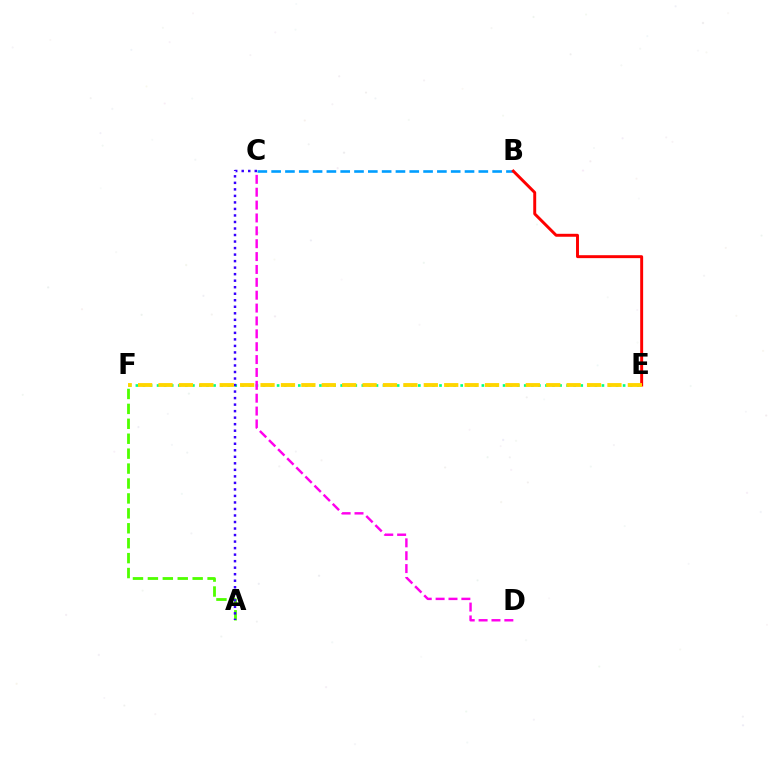{('A', 'F'): [{'color': '#4fff00', 'line_style': 'dashed', 'thickness': 2.03}], ('E', 'F'): [{'color': '#00ff86', 'line_style': 'dotted', 'thickness': 1.92}, {'color': '#ffd500', 'line_style': 'dashed', 'thickness': 2.77}], ('B', 'C'): [{'color': '#009eff', 'line_style': 'dashed', 'thickness': 1.88}], ('C', 'D'): [{'color': '#ff00ed', 'line_style': 'dashed', 'thickness': 1.75}], ('B', 'E'): [{'color': '#ff0000', 'line_style': 'solid', 'thickness': 2.12}], ('A', 'C'): [{'color': '#3700ff', 'line_style': 'dotted', 'thickness': 1.77}]}